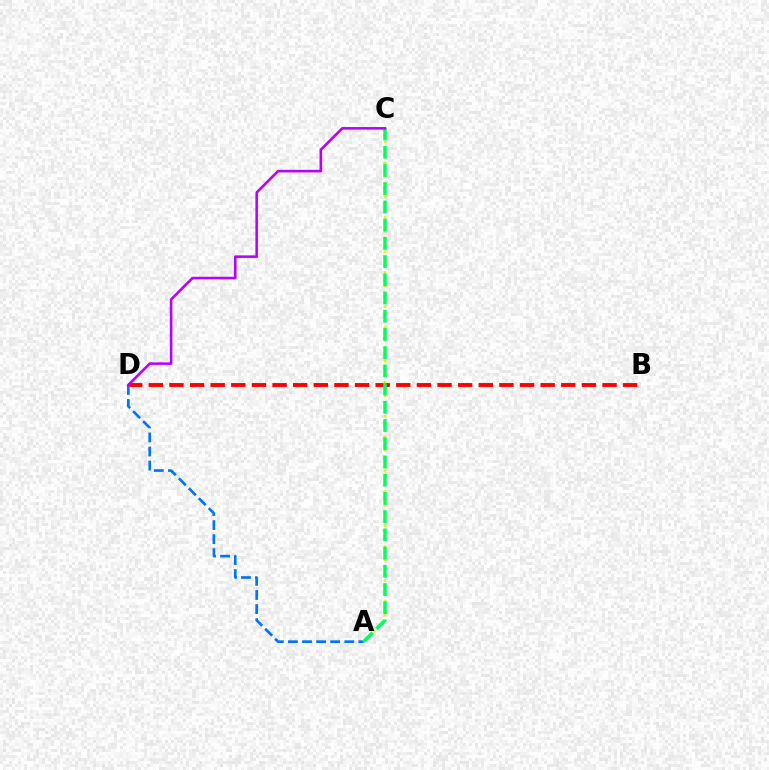{('B', 'D'): [{'color': '#ff0000', 'line_style': 'dashed', 'thickness': 2.8}], ('A', 'D'): [{'color': '#0074ff', 'line_style': 'dashed', 'thickness': 1.91}], ('A', 'C'): [{'color': '#d1ff00', 'line_style': 'dotted', 'thickness': 1.86}, {'color': '#00ff5c', 'line_style': 'dashed', 'thickness': 2.48}], ('C', 'D'): [{'color': '#b900ff', 'line_style': 'solid', 'thickness': 1.86}]}